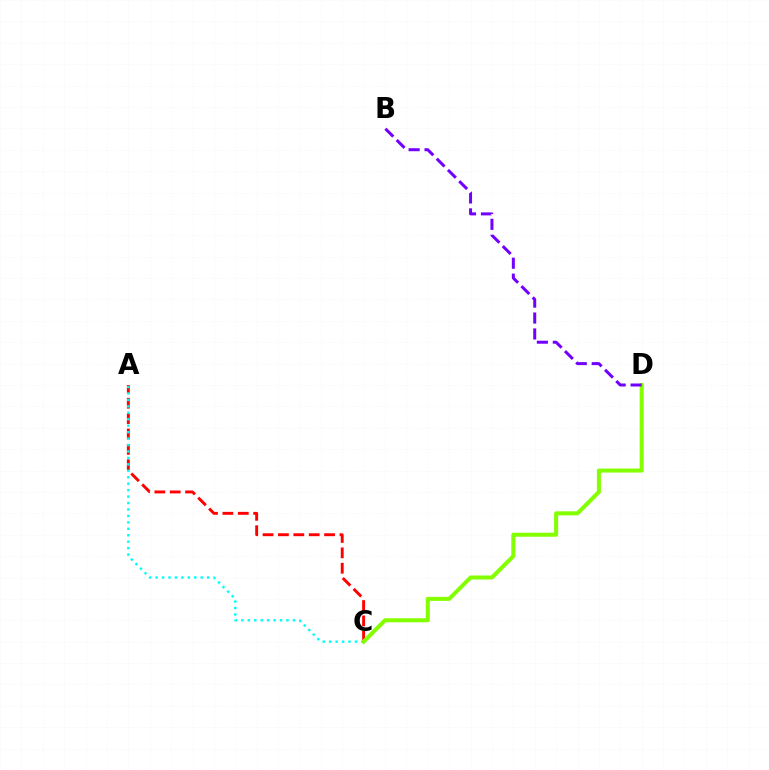{('A', 'C'): [{'color': '#ff0000', 'line_style': 'dashed', 'thickness': 2.09}, {'color': '#00fff6', 'line_style': 'dotted', 'thickness': 1.75}], ('C', 'D'): [{'color': '#84ff00', 'line_style': 'solid', 'thickness': 2.9}], ('B', 'D'): [{'color': '#7200ff', 'line_style': 'dashed', 'thickness': 2.16}]}